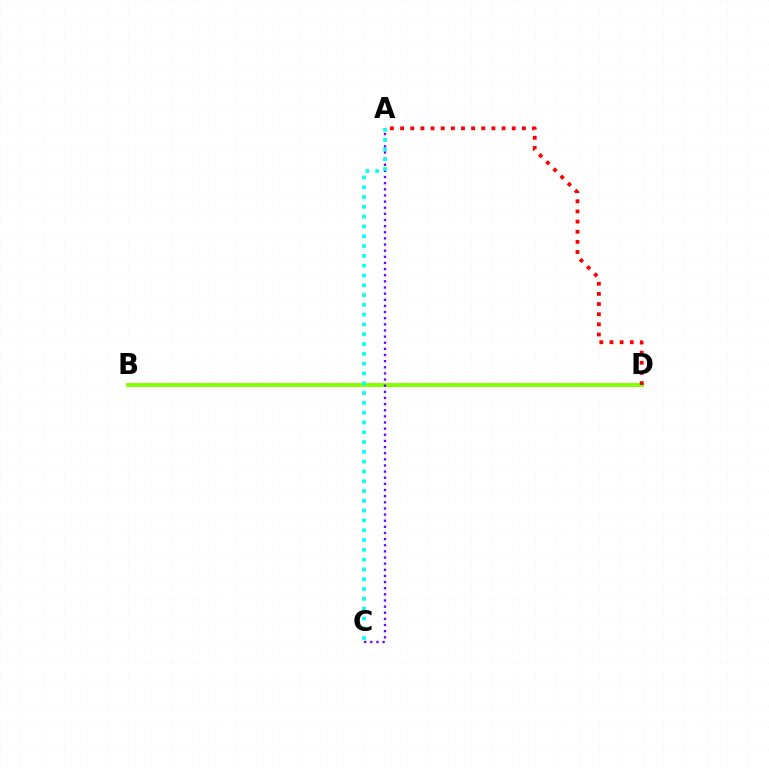{('B', 'D'): [{'color': '#84ff00', 'line_style': 'solid', 'thickness': 2.82}], ('A', 'C'): [{'color': '#7200ff', 'line_style': 'dotted', 'thickness': 1.67}, {'color': '#00fff6', 'line_style': 'dotted', 'thickness': 2.66}], ('A', 'D'): [{'color': '#ff0000', 'line_style': 'dotted', 'thickness': 2.76}]}